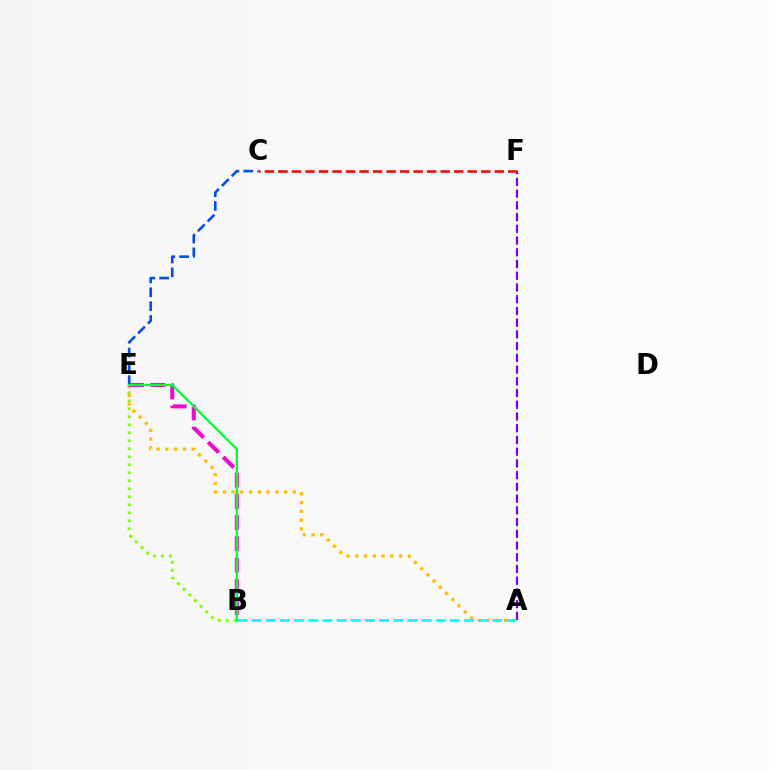{('B', 'E'): [{'color': '#84ff00', 'line_style': 'dotted', 'thickness': 2.17}, {'color': '#ff00cf', 'line_style': 'dashed', 'thickness': 2.89}, {'color': '#00ff39', 'line_style': 'solid', 'thickness': 1.66}], ('A', 'E'): [{'color': '#ffbd00', 'line_style': 'dotted', 'thickness': 2.38}], ('A', 'F'): [{'color': '#7200ff', 'line_style': 'dashed', 'thickness': 1.59}], ('C', 'F'): [{'color': '#ff0000', 'line_style': 'dashed', 'thickness': 1.84}], ('C', 'E'): [{'color': '#004bff', 'line_style': 'dashed', 'thickness': 1.88}], ('A', 'B'): [{'color': '#00fff6', 'line_style': 'dashed', 'thickness': 1.92}]}